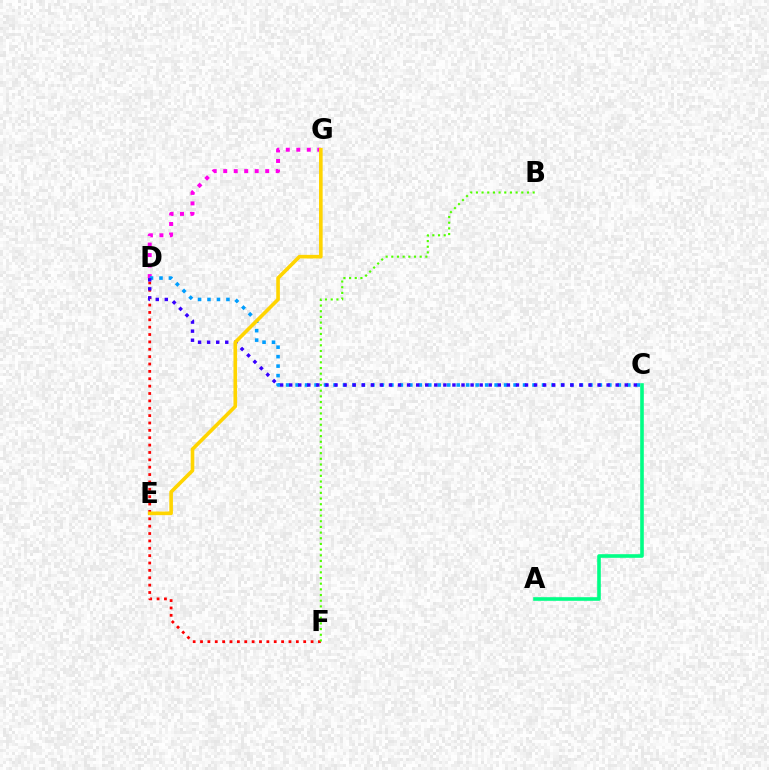{('A', 'C'): [{'color': '#00ff86', 'line_style': 'solid', 'thickness': 2.6}], ('D', 'G'): [{'color': '#ff00ed', 'line_style': 'dotted', 'thickness': 2.85}], ('D', 'F'): [{'color': '#ff0000', 'line_style': 'dotted', 'thickness': 2.0}], ('C', 'D'): [{'color': '#009eff', 'line_style': 'dotted', 'thickness': 2.58}, {'color': '#3700ff', 'line_style': 'dotted', 'thickness': 2.46}], ('B', 'F'): [{'color': '#4fff00', 'line_style': 'dotted', 'thickness': 1.54}], ('E', 'G'): [{'color': '#ffd500', 'line_style': 'solid', 'thickness': 2.61}]}